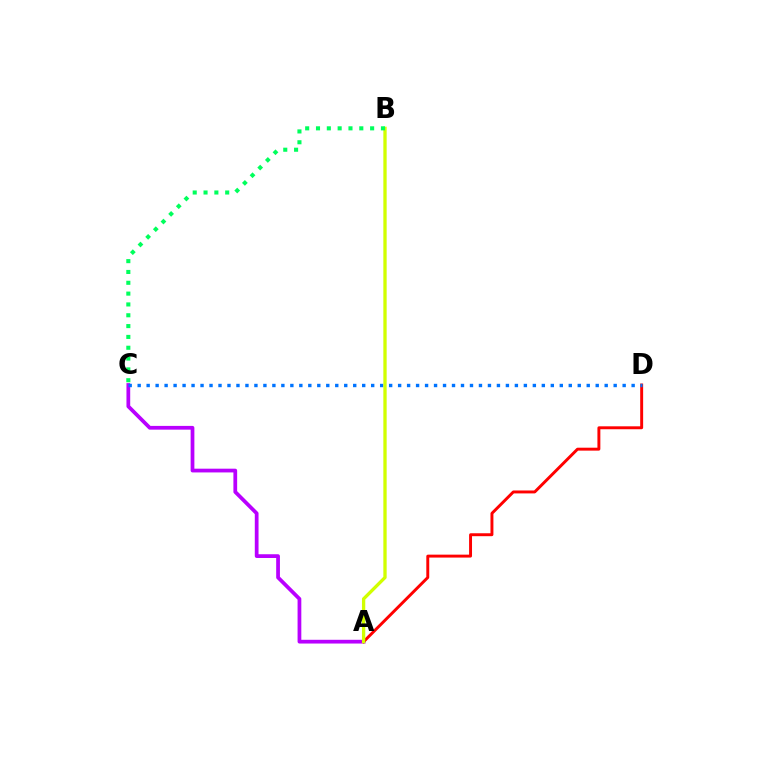{('A', 'C'): [{'color': '#b900ff', 'line_style': 'solid', 'thickness': 2.7}], ('A', 'D'): [{'color': '#ff0000', 'line_style': 'solid', 'thickness': 2.11}], ('C', 'D'): [{'color': '#0074ff', 'line_style': 'dotted', 'thickness': 2.44}], ('A', 'B'): [{'color': '#d1ff00', 'line_style': 'solid', 'thickness': 2.38}], ('B', 'C'): [{'color': '#00ff5c', 'line_style': 'dotted', 'thickness': 2.94}]}